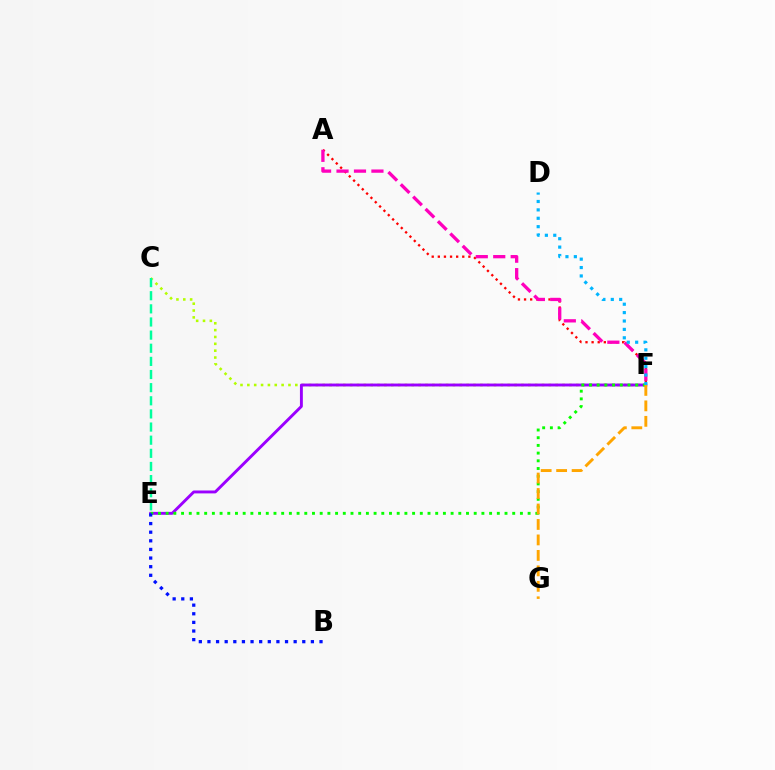{('C', 'F'): [{'color': '#b3ff00', 'line_style': 'dotted', 'thickness': 1.86}], ('E', 'F'): [{'color': '#9b00ff', 'line_style': 'solid', 'thickness': 2.09}, {'color': '#08ff00', 'line_style': 'dotted', 'thickness': 2.09}], ('A', 'F'): [{'color': '#ff0000', 'line_style': 'dotted', 'thickness': 1.66}, {'color': '#ff00bd', 'line_style': 'dashed', 'thickness': 2.37}], ('C', 'E'): [{'color': '#00ff9d', 'line_style': 'dashed', 'thickness': 1.78}], ('B', 'E'): [{'color': '#0010ff', 'line_style': 'dotted', 'thickness': 2.34}], ('D', 'F'): [{'color': '#00b5ff', 'line_style': 'dotted', 'thickness': 2.28}], ('F', 'G'): [{'color': '#ffa500', 'line_style': 'dashed', 'thickness': 2.1}]}